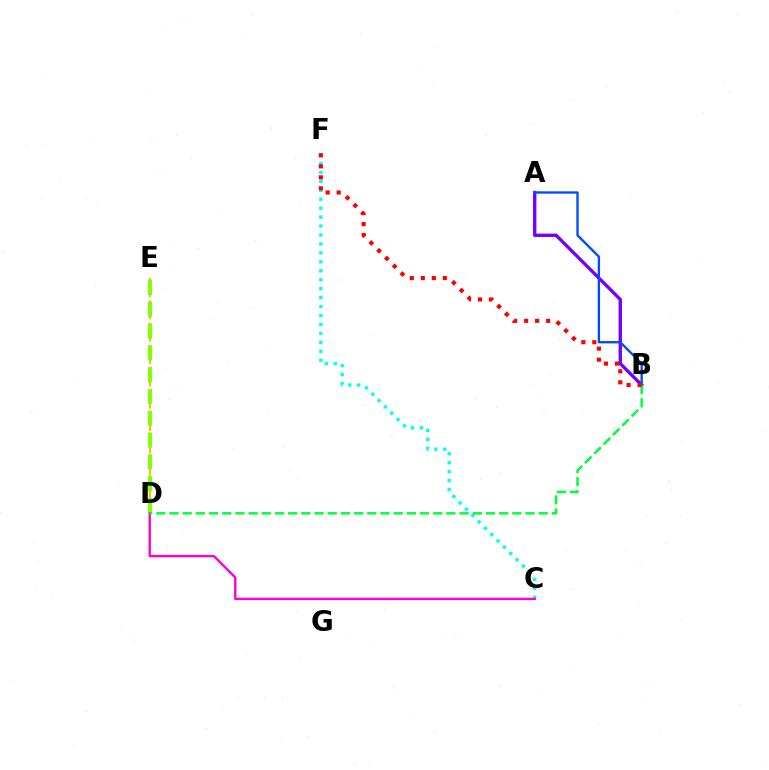{('D', 'E'): [{'color': '#ffbd00', 'line_style': 'dashed', 'thickness': 1.52}, {'color': '#84ff00', 'line_style': 'dashed', 'thickness': 2.96}], ('A', 'B'): [{'color': '#7200ff', 'line_style': 'solid', 'thickness': 2.41}, {'color': '#004bff', 'line_style': 'solid', 'thickness': 1.7}], ('C', 'F'): [{'color': '#00fff6', 'line_style': 'dotted', 'thickness': 2.43}], ('C', 'D'): [{'color': '#ff00cf', 'line_style': 'solid', 'thickness': 1.72}], ('B', 'D'): [{'color': '#00ff39', 'line_style': 'dashed', 'thickness': 1.79}], ('B', 'F'): [{'color': '#ff0000', 'line_style': 'dotted', 'thickness': 2.99}]}